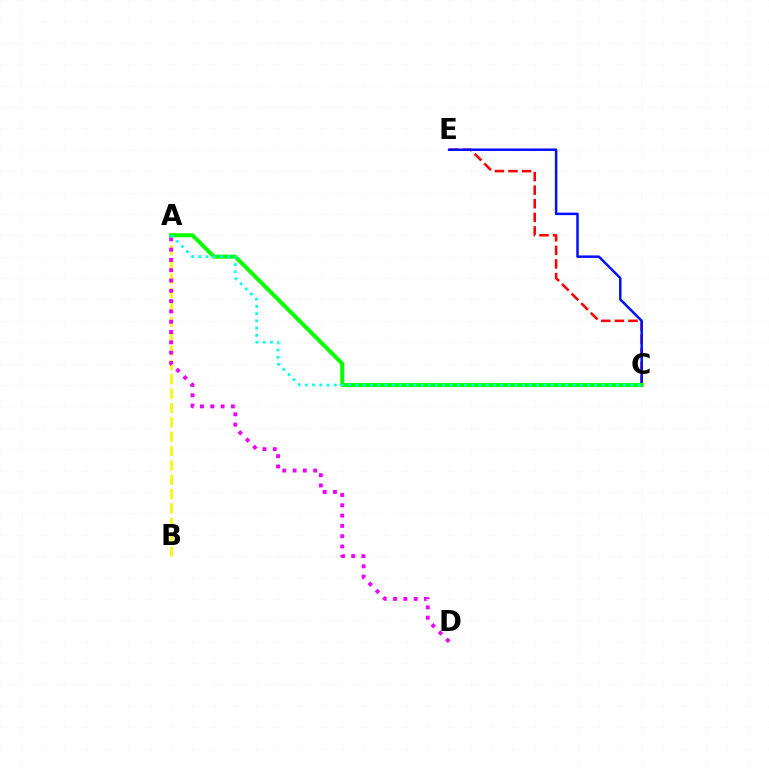{('C', 'E'): [{'color': '#ff0000', 'line_style': 'dashed', 'thickness': 1.85}, {'color': '#0010ff', 'line_style': 'solid', 'thickness': 1.79}], ('A', 'B'): [{'color': '#fcf500', 'line_style': 'dashed', 'thickness': 1.95}], ('A', 'C'): [{'color': '#08ff00', 'line_style': 'solid', 'thickness': 2.89}, {'color': '#00fff6', 'line_style': 'dotted', 'thickness': 1.97}], ('A', 'D'): [{'color': '#ee00ff', 'line_style': 'dotted', 'thickness': 2.8}]}